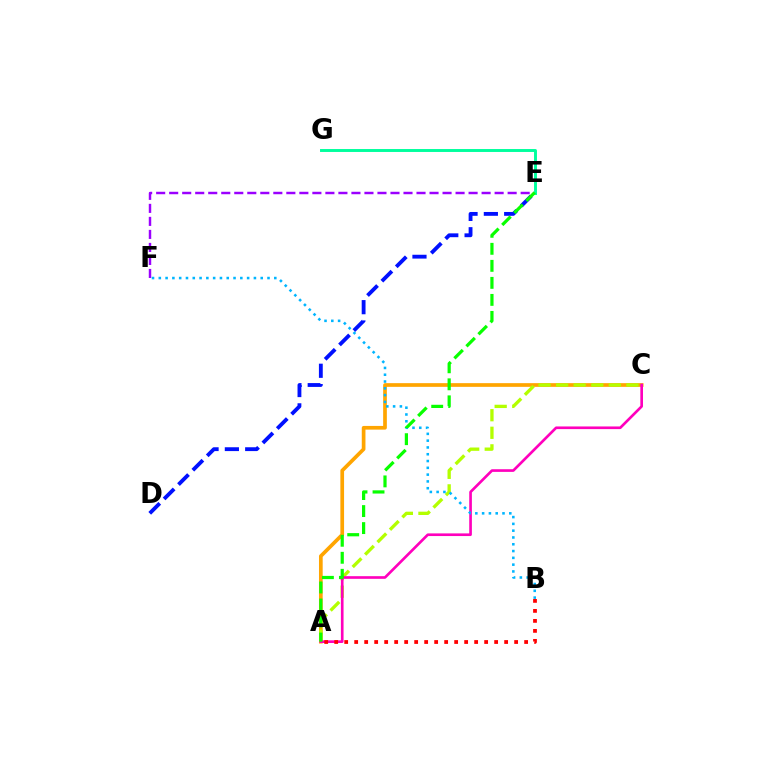{('E', 'F'): [{'color': '#9b00ff', 'line_style': 'dashed', 'thickness': 1.77}], ('A', 'C'): [{'color': '#ffa500', 'line_style': 'solid', 'thickness': 2.66}, {'color': '#b3ff00', 'line_style': 'dashed', 'thickness': 2.39}, {'color': '#ff00bd', 'line_style': 'solid', 'thickness': 1.91}], ('E', 'G'): [{'color': '#00ff9d', 'line_style': 'solid', 'thickness': 2.11}], ('B', 'F'): [{'color': '#00b5ff', 'line_style': 'dotted', 'thickness': 1.85}], ('A', 'B'): [{'color': '#ff0000', 'line_style': 'dotted', 'thickness': 2.72}], ('D', 'E'): [{'color': '#0010ff', 'line_style': 'dashed', 'thickness': 2.76}], ('A', 'E'): [{'color': '#08ff00', 'line_style': 'dashed', 'thickness': 2.31}]}